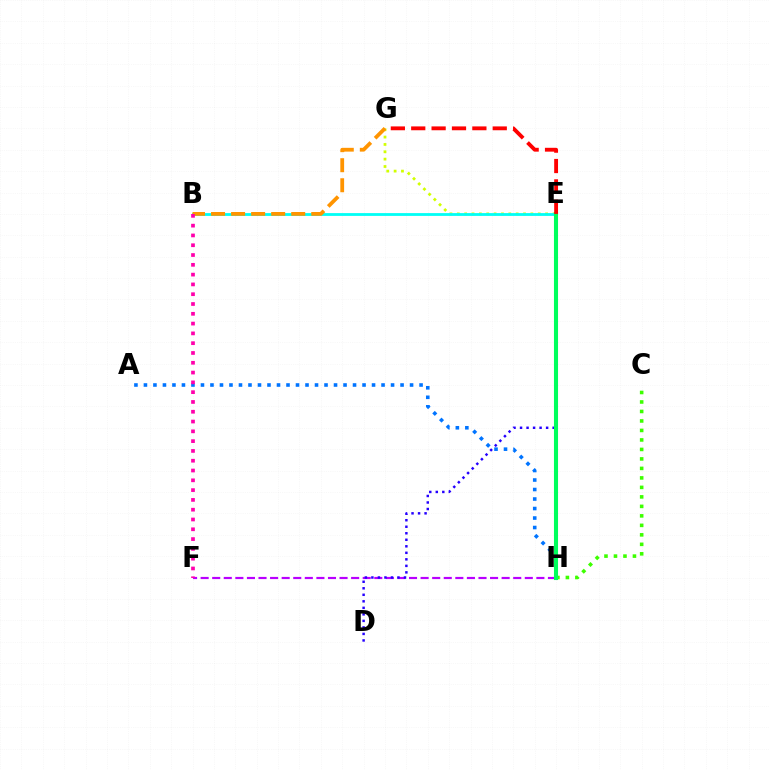{('E', 'G'): [{'color': '#d1ff00', 'line_style': 'dotted', 'thickness': 2.0}, {'color': '#ff0000', 'line_style': 'dashed', 'thickness': 2.77}], ('B', 'E'): [{'color': '#00fff6', 'line_style': 'solid', 'thickness': 2.01}], ('B', 'G'): [{'color': '#ff9400', 'line_style': 'dashed', 'thickness': 2.72}], ('F', 'H'): [{'color': '#b900ff', 'line_style': 'dashed', 'thickness': 1.57}], ('A', 'H'): [{'color': '#0074ff', 'line_style': 'dotted', 'thickness': 2.58}], ('C', 'H'): [{'color': '#3dff00', 'line_style': 'dotted', 'thickness': 2.58}], ('B', 'F'): [{'color': '#ff00ac', 'line_style': 'dotted', 'thickness': 2.66}], ('D', 'E'): [{'color': '#2500ff', 'line_style': 'dotted', 'thickness': 1.77}], ('E', 'H'): [{'color': '#00ff5c', 'line_style': 'solid', 'thickness': 2.93}]}